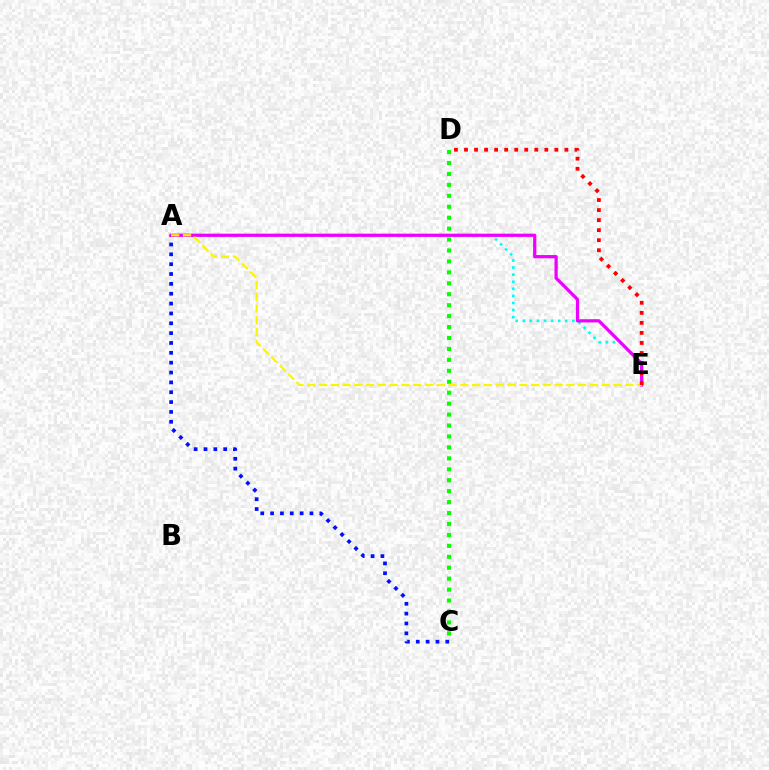{('C', 'D'): [{'color': '#08ff00', 'line_style': 'dotted', 'thickness': 2.97}], ('A', 'C'): [{'color': '#0010ff', 'line_style': 'dotted', 'thickness': 2.68}], ('A', 'E'): [{'color': '#00fff6', 'line_style': 'dotted', 'thickness': 1.92}, {'color': '#ee00ff', 'line_style': 'solid', 'thickness': 2.33}, {'color': '#fcf500', 'line_style': 'dashed', 'thickness': 1.6}], ('D', 'E'): [{'color': '#ff0000', 'line_style': 'dotted', 'thickness': 2.73}]}